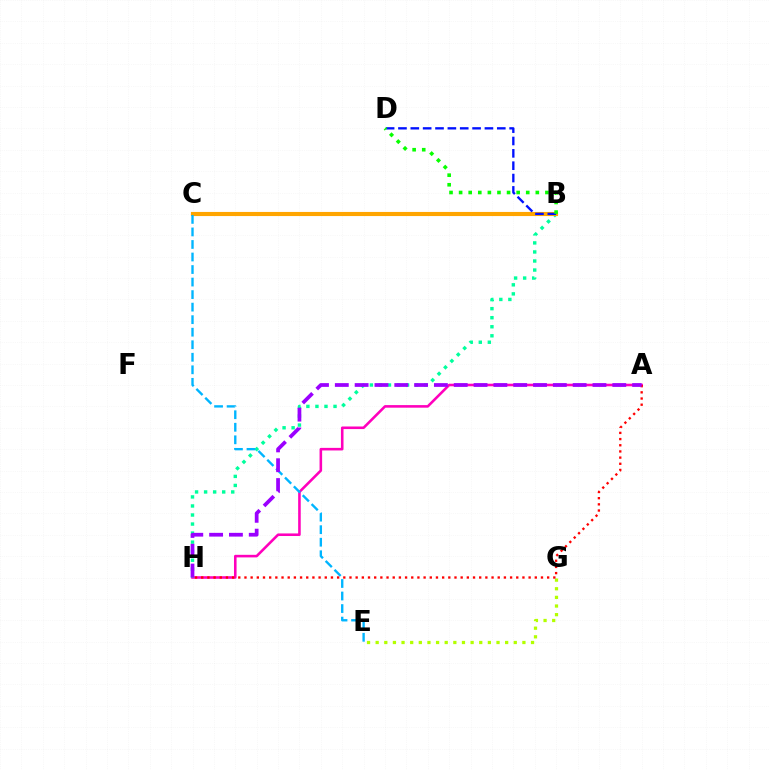{('A', 'H'): [{'color': '#ff00bd', 'line_style': 'solid', 'thickness': 1.86}, {'color': '#ff0000', 'line_style': 'dotted', 'thickness': 1.68}, {'color': '#9b00ff', 'line_style': 'dashed', 'thickness': 2.69}], ('B', 'H'): [{'color': '#00ff9d', 'line_style': 'dotted', 'thickness': 2.46}], ('B', 'C'): [{'color': '#ffa500', 'line_style': 'solid', 'thickness': 2.97}], ('E', 'G'): [{'color': '#b3ff00', 'line_style': 'dotted', 'thickness': 2.35}], ('B', 'D'): [{'color': '#0010ff', 'line_style': 'dashed', 'thickness': 1.68}, {'color': '#08ff00', 'line_style': 'dotted', 'thickness': 2.61}], ('C', 'E'): [{'color': '#00b5ff', 'line_style': 'dashed', 'thickness': 1.7}]}